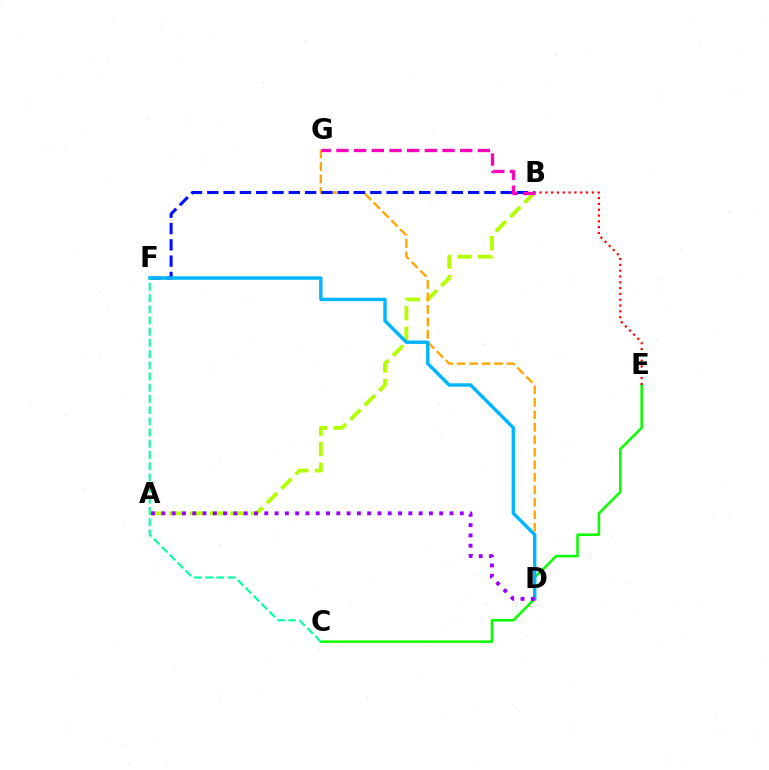{('C', 'E'): [{'color': '#08ff00', 'line_style': 'solid', 'thickness': 1.82}], ('A', 'B'): [{'color': '#b3ff00', 'line_style': 'dashed', 'thickness': 2.78}], ('D', 'G'): [{'color': '#ffa500', 'line_style': 'dashed', 'thickness': 1.7}], ('B', 'F'): [{'color': '#0010ff', 'line_style': 'dashed', 'thickness': 2.21}], ('B', 'E'): [{'color': '#ff0000', 'line_style': 'dotted', 'thickness': 1.58}], ('D', 'F'): [{'color': '#00b5ff', 'line_style': 'solid', 'thickness': 2.44}], ('A', 'D'): [{'color': '#9b00ff', 'line_style': 'dotted', 'thickness': 2.8}], ('B', 'G'): [{'color': '#ff00bd', 'line_style': 'dashed', 'thickness': 2.4}], ('C', 'F'): [{'color': '#00ff9d', 'line_style': 'dashed', 'thickness': 1.52}]}